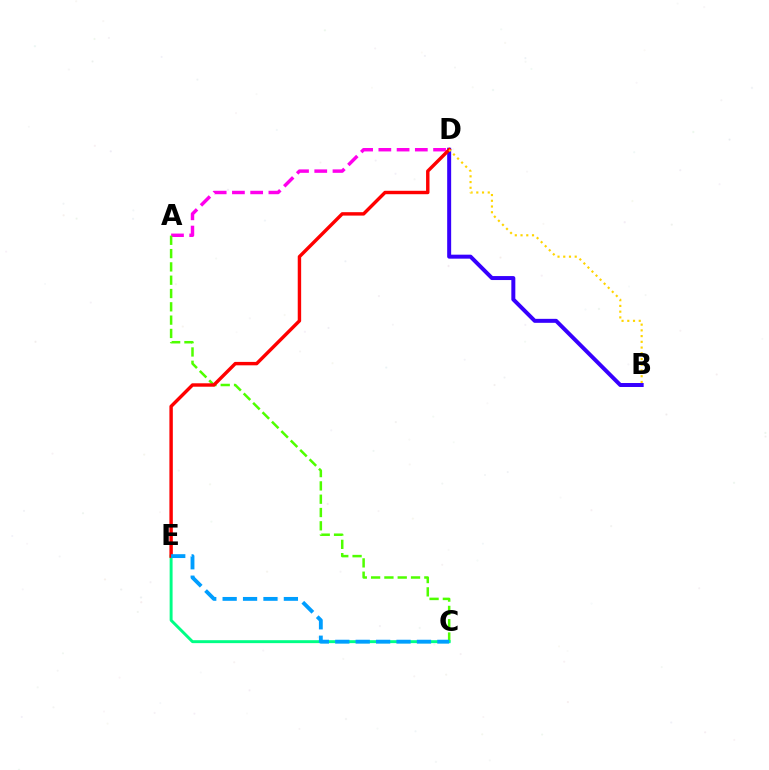{('A', 'D'): [{'color': '#ff00ed', 'line_style': 'dashed', 'thickness': 2.48}], ('A', 'C'): [{'color': '#4fff00', 'line_style': 'dashed', 'thickness': 1.81}], ('B', 'D'): [{'color': '#3700ff', 'line_style': 'solid', 'thickness': 2.86}, {'color': '#ffd500', 'line_style': 'dotted', 'thickness': 1.56}], ('C', 'E'): [{'color': '#00ff86', 'line_style': 'solid', 'thickness': 2.11}, {'color': '#009eff', 'line_style': 'dashed', 'thickness': 2.77}], ('D', 'E'): [{'color': '#ff0000', 'line_style': 'solid', 'thickness': 2.46}]}